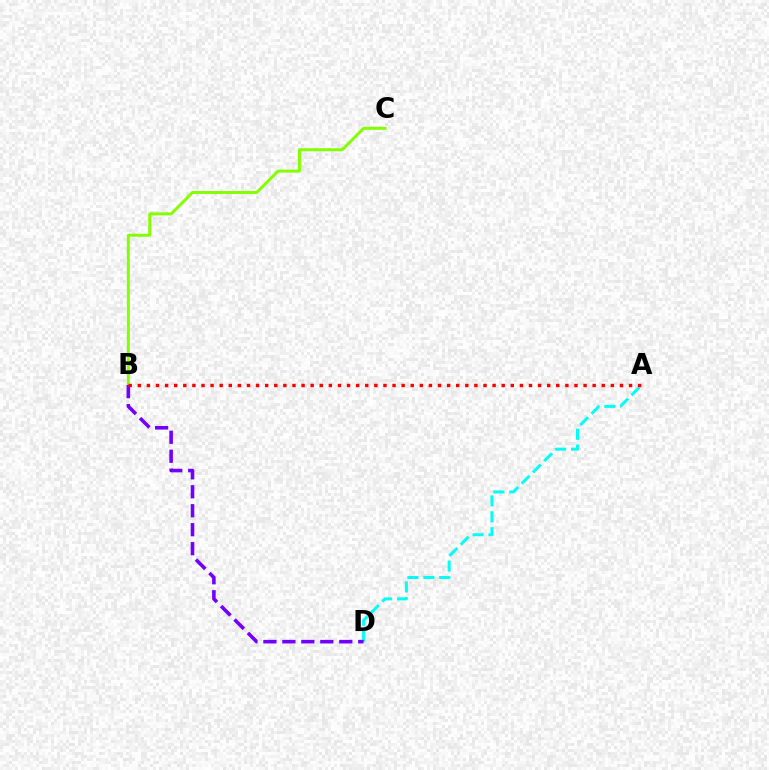{('A', 'D'): [{'color': '#00fff6', 'line_style': 'dashed', 'thickness': 2.16}], ('B', 'C'): [{'color': '#84ff00', 'line_style': 'solid', 'thickness': 2.14}], ('B', 'D'): [{'color': '#7200ff', 'line_style': 'dashed', 'thickness': 2.58}], ('A', 'B'): [{'color': '#ff0000', 'line_style': 'dotted', 'thickness': 2.47}]}